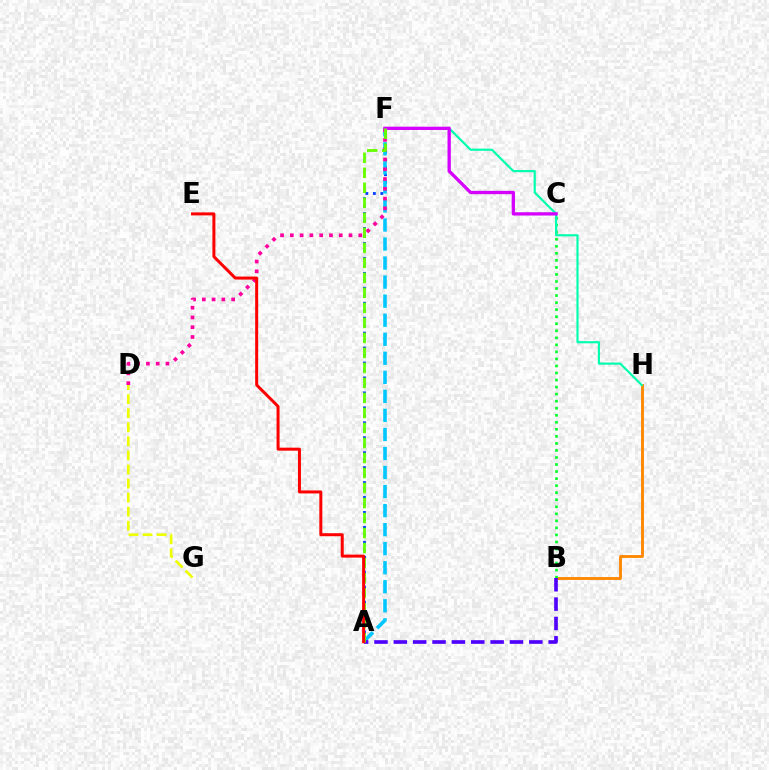{('D', 'G'): [{'color': '#eeff00', 'line_style': 'dashed', 'thickness': 1.91}], ('A', 'F'): [{'color': '#003fff', 'line_style': 'dotted', 'thickness': 2.03}, {'color': '#00c7ff', 'line_style': 'dashed', 'thickness': 2.59}, {'color': '#66ff00', 'line_style': 'dashed', 'thickness': 2.04}], ('B', 'H'): [{'color': '#ff8800', 'line_style': 'solid', 'thickness': 2.06}], ('B', 'C'): [{'color': '#00ff27', 'line_style': 'dotted', 'thickness': 1.91}], ('F', 'H'): [{'color': '#00ffaf', 'line_style': 'solid', 'thickness': 1.56}], ('D', 'F'): [{'color': '#ff00a0', 'line_style': 'dotted', 'thickness': 2.66}], ('A', 'B'): [{'color': '#4f00ff', 'line_style': 'dashed', 'thickness': 2.63}], ('C', 'F'): [{'color': '#d600ff', 'line_style': 'solid', 'thickness': 2.37}], ('A', 'E'): [{'color': '#ff0000', 'line_style': 'solid', 'thickness': 2.16}]}